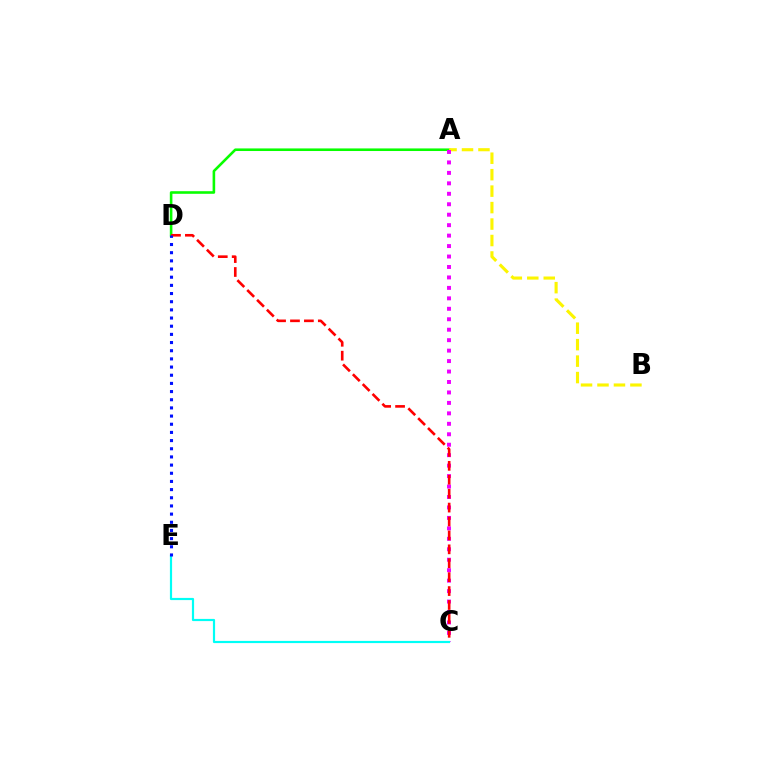{('A', 'D'): [{'color': '#08ff00', 'line_style': 'solid', 'thickness': 1.87}], ('A', 'B'): [{'color': '#fcf500', 'line_style': 'dashed', 'thickness': 2.24}], ('A', 'C'): [{'color': '#ee00ff', 'line_style': 'dotted', 'thickness': 2.84}], ('C', 'E'): [{'color': '#00fff6', 'line_style': 'solid', 'thickness': 1.57}], ('C', 'D'): [{'color': '#ff0000', 'line_style': 'dashed', 'thickness': 1.89}], ('D', 'E'): [{'color': '#0010ff', 'line_style': 'dotted', 'thickness': 2.22}]}